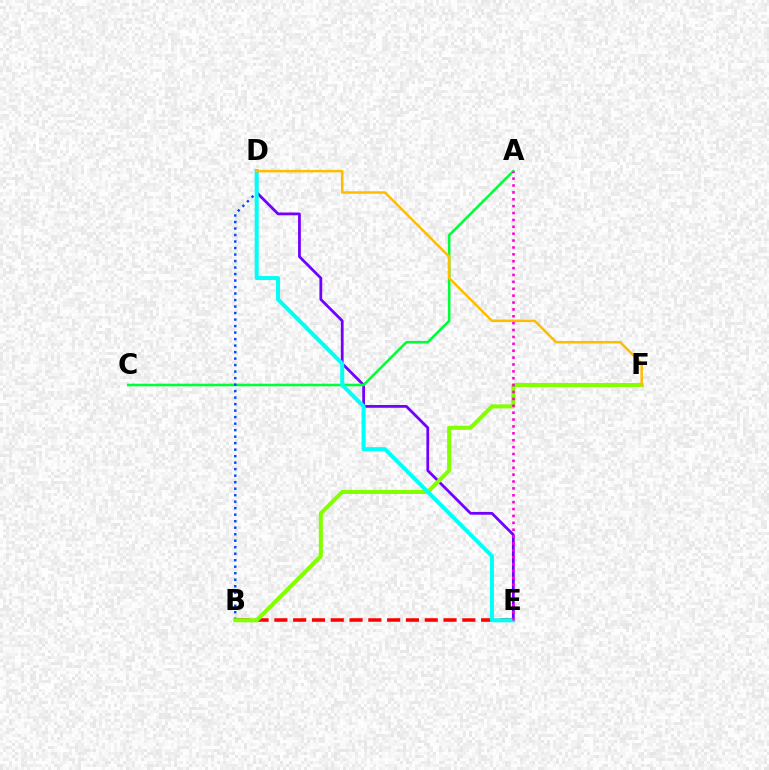{('D', 'E'): [{'color': '#7200ff', 'line_style': 'solid', 'thickness': 1.99}, {'color': '#00fff6', 'line_style': 'solid', 'thickness': 2.88}], ('B', 'E'): [{'color': '#ff0000', 'line_style': 'dashed', 'thickness': 2.55}], ('A', 'C'): [{'color': '#00ff39', 'line_style': 'solid', 'thickness': 1.86}], ('B', 'D'): [{'color': '#004bff', 'line_style': 'dotted', 'thickness': 1.77}], ('B', 'F'): [{'color': '#84ff00', 'line_style': 'solid', 'thickness': 2.92}], ('D', 'F'): [{'color': '#ffbd00', 'line_style': 'solid', 'thickness': 1.81}], ('A', 'E'): [{'color': '#ff00cf', 'line_style': 'dotted', 'thickness': 1.87}]}